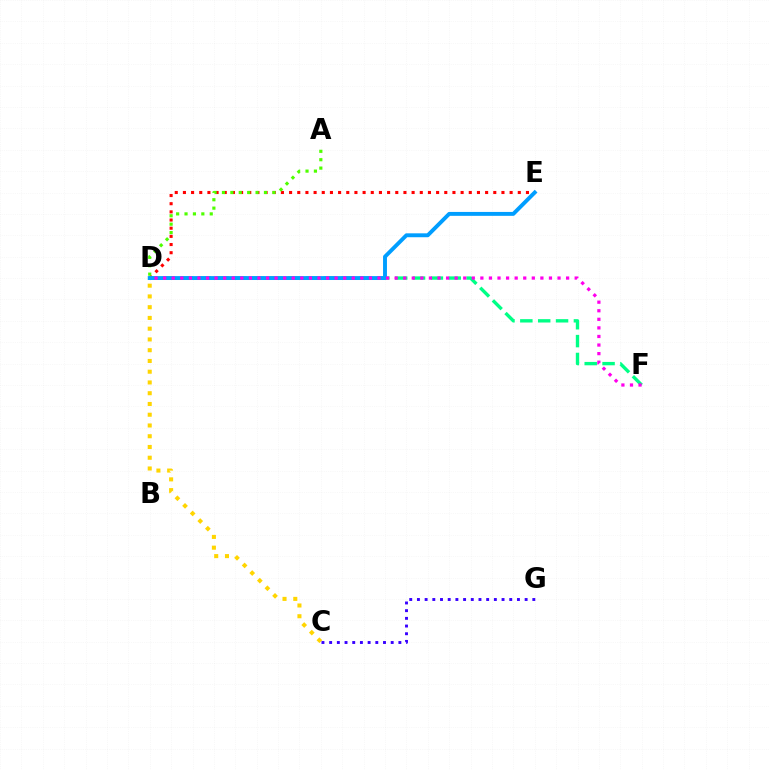{('D', 'E'): [{'color': '#ff0000', 'line_style': 'dotted', 'thickness': 2.22}, {'color': '#009eff', 'line_style': 'solid', 'thickness': 2.81}], ('D', 'F'): [{'color': '#00ff86', 'line_style': 'dashed', 'thickness': 2.43}, {'color': '#ff00ed', 'line_style': 'dotted', 'thickness': 2.33}], ('C', 'D'): [{'color': '#ffd500', 'line_style': 'dotted', 'thickness': 2.92}], ('C', 'G'): [{'color': '#3700ff', 'line_style': 'dotted', 'thickness': 2.09}], ('A', 'D'): [{'color': '#4fff00', 'line_style': 'dotted', 'thickness': 2.28}]}